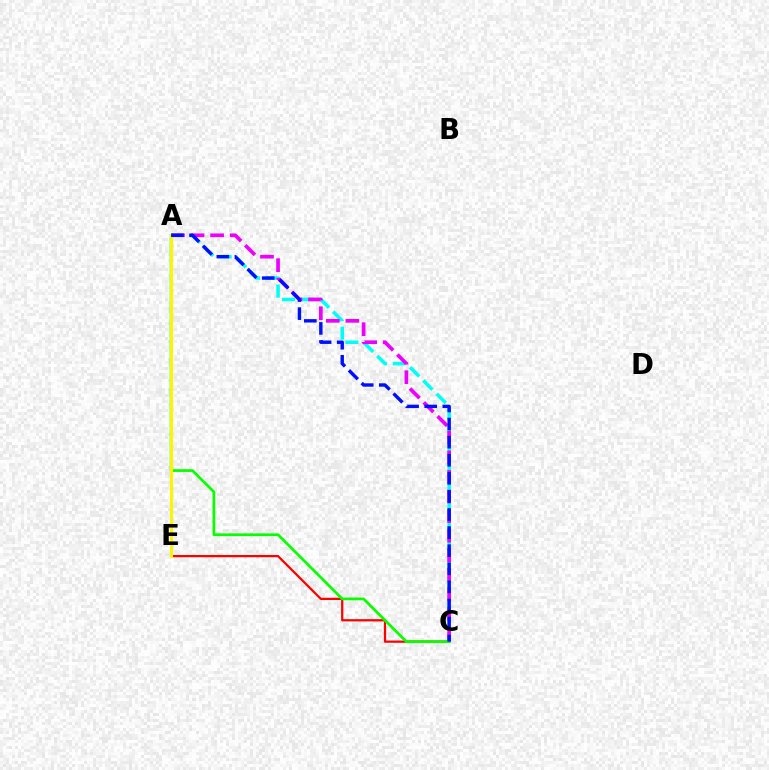{('A', 'C'): [{'color': '#00fff6', 'line_style': 'dashed', 'thickness': 2.55}, {'color': '#08ff00', 'line_style': 'solid', 'thickness': 1.97}, {'color': '#ee00ff', 'line_style': 'dashed', 'thickness': 2.66}, {'color': '#0010ff', 'line_style': 'dashed', 'thickness': 2.46}], ('C', 'E'): [{'color': '#ff0000', 'line_style': 'solid', 'thickness': 1.61}], ('A', 'E'): [{'color': '#fcf500', 'line_style': 'solid', 'thickness': 2.19}]}